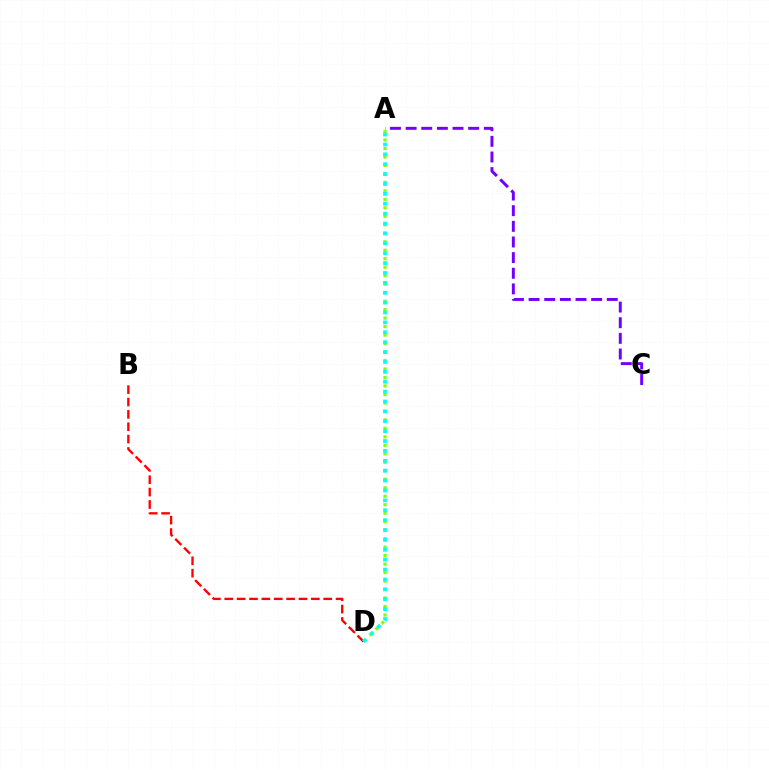{('B', 'D'): [{'color': '#ff0000', 'line_style': 'dashed', 'thickness': 1.68}], ('A', 'C'): [{'color': '#7200ff', 'line_style': 'dashed', 'thickness': 2.12}], ('A', 'D'): [{'color': '#84ff00', 'line_style': 'dotted', 'thickness': 2.3}, {'color': '#00fff6', 'line_style': 'dotted', 'thickness': 2.69}]}